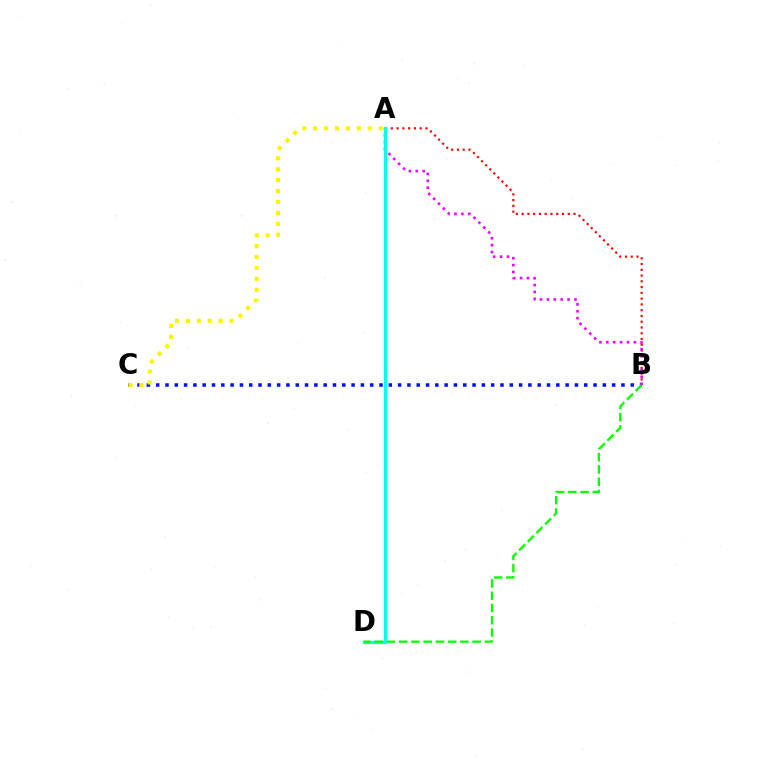{('A', 'B'): [{'color': '#ff0000', 'line_style': 'dotted', 'thickness': 1.57}, {'color': '#ee00ff', 'line_style': 'dotted', 'thickness': 1.87}], ('B', 'C'): [{'color': '#0010ff', 'line_style': 'dotted', 'thickness': 2.53}], ('A', 'C'): [{'color': '#fcf500', 'line_style': 'dotted', 'thickness': 2.97}], ('A', 'D'): [{'color': '#00fff6', 'line_style': 'solid', 'thickness': 2.35}], ('B', 'D'): [{'color': '#08ff00', 'line_style': 'dashed', 'thickness': 1.66}]}